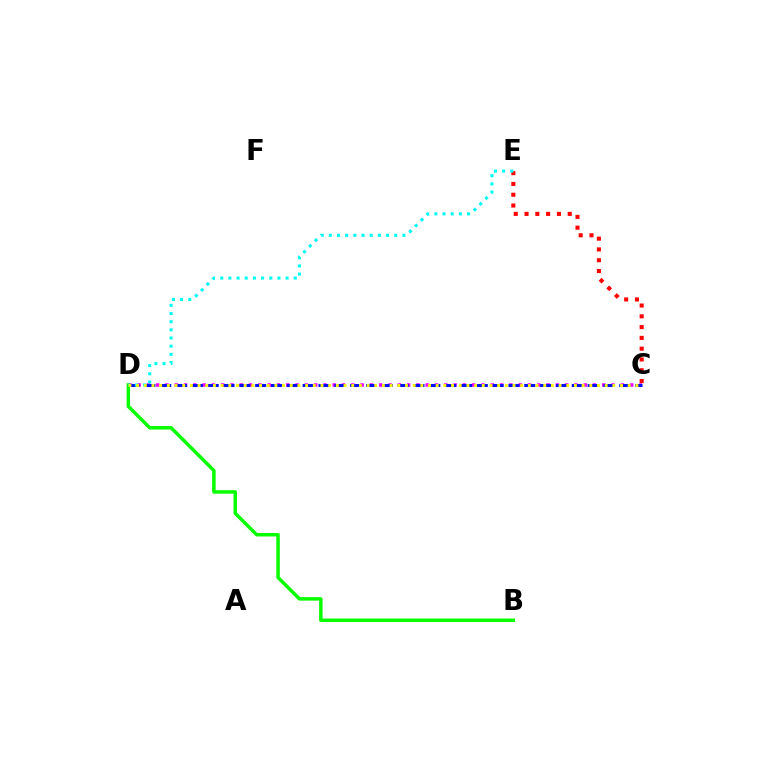{('C', 'D'): [{'color': '#ee00ff', 'line_style': 'dotted', 'thickness': 2.53}, {'color': '#0010ff', 'line_style': 'dashed', 'thickness': 2.15}, {'color': '#fcf500', 'line_style': 'dotted', 'thickness': 2.09}], ('C', 'E'): [{'color': '#ff0000', 'line_style': 'dotted', 'thickness': 2.93}], ('B', 'D'): [{'color': '#08ff00', 'line_style': 'solid', 'thickness': 2.51}], ('D', 'E'): [{'color': '#00fff6', 'line_style': 'dotted', 'thickness': 2.22}]}